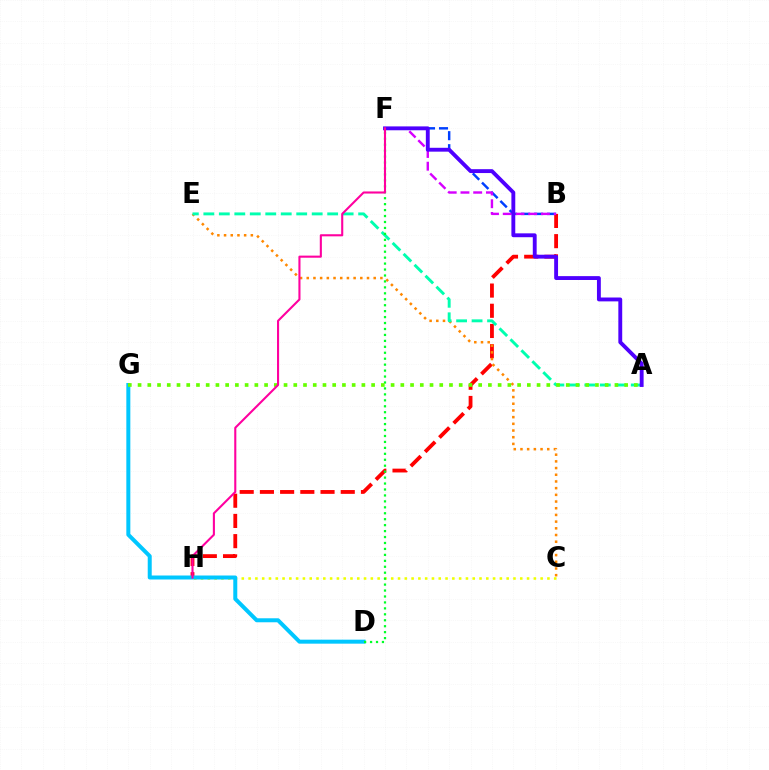{('B', 'H'): [{'color': '#ff0000', 'line_style': 'dashed', 'thickness': 2.75}], ('C', 'E'): [{'color': '#ff8800', 'line_style': 'dotted', 'thickness': 1.82}], ('A', 'E'): [{'color': '#00ffaf', 'line_style': 'dashed', 'thickness': 2.1}], ('B', 'F'): [{'color': '#003fff', 'line_style': 'dashed', 'thickness': 1.77}, {'color': '#d600ff', 'line_style': 'dashed', 'thickness': 1.73}], ('C', 'H'): [{'color': '#eeff00', 'line_style': 'dotted', 'thickness': 1.85}], ('D', 'G'): [{'color': '#00c7ff', 'line_style': 'solid', 'thickness': 2.88}], ('D', 'F'): [{'color': '#00ff27', 'line_style': 'dotted', 'thickness': 1.62}], ('A', 'F'): [{'color': '#4f00ff', 'line_style': 'solid', 'thickness': 2.79}], ('A', 'G'): [{'color': '#66ff00', 'line_style': 'dotted', 'thickness': 2.64}], ('F', 'H'): [{'color': '#ff00a0', 'line_style': 'solid', 'thickness': 1.51}]}